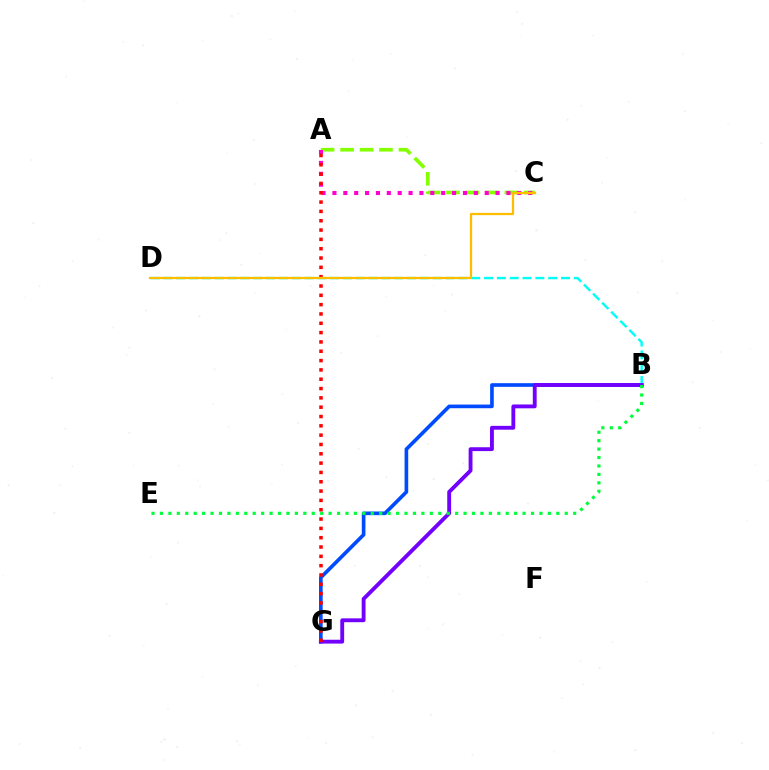{('A', 'C'): [{'color': '#84ff00', 'line_style': 'dashed', 'thickness': 2.64}, {'color': '#ff00cf', 'line_style': 'dotted', 'thickness': 2.96}], ('B', 'G'): [{'color': '#004bff', 'line_style': 'solid', 'thickness': 2.63}, {'color': '#7200ff', 'line_style': 'solid', 'thickness': 2.77}], ('B', 'D'): [{'color': '#00fff6', 'line_style': 'dashed', 'thickness': 1.74}], ('B', 'E'): [{'color': '#00ff39', 'line_style': 'dotted', 'thickness': 2.29}], ('A', 'G'): [{'color': '#ff0000', 'line_style': 'dotted', 'thickness': 2.53}], ('C', 'D'): [{'color': '#ffbd00', 'line_style': 'solid', 'thickness': 1.62}]}